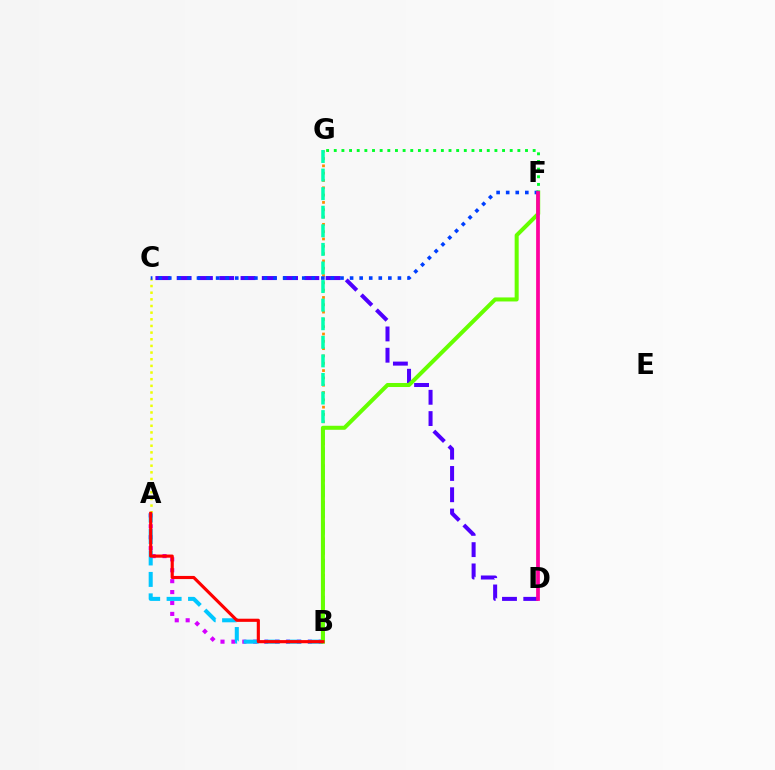{('A', 'B'): [{'color': '#d600ff', 'line_style': 'dotted', 'thickness': 2.96}, {'color': '#00c7ff', 'line_style': 'dashed', 'thickness': 2.91}, {'color': '#ff0000', 'line_style': 'solid', 'thickness': 2.26}], ('A', 'C'): [{'color': '#eeff00', 'line_style': 'dotted', 'thickness': 1.81}], ('B', 'G'): [{'color': '#ff8800', 'line_style': 'dotted', 'thickness': 1.99}, {'color': '#00ffaf', 'line_style': 'dashed', 'thickness': 2.52}], ('C', 'D'): [{'color': '#4f00ff', 'line_style': 'dashed', 'thickness': 2.89}], ('B', 'F'): [{'color': '#66ff00', 'line_style': 'solid', 'thickness': 2.9}], ('F', 'G'): [{'color': '#00ff27', 'line_style': 'dotted', 'thickness': 2.08}], ('C', 'F'): [{'color': '#003fff', 'line_style': 'dotted', 'thickness': 2.6}], ('D', 'F'): [{'color': '#ff00a0', 'line_style': 'solid', 'thickness': 2.7}]}